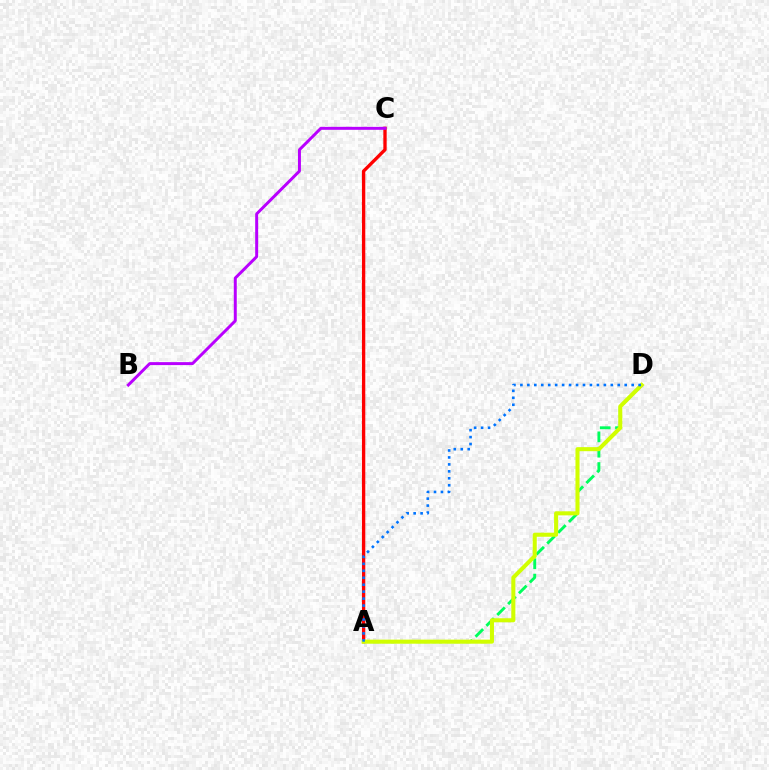{('A', 'D'): [{'color': '#00ff5c', 'line_style': 'dashed', 'thickness': 2.08}, {'color': '#d1ff00', 'line_style': 'solid', 'thickness': 2.92}, {'color': '#0074ff', 'line_style': 'dotted', 'thickness': 1.89}], ('A', 'C'): [{'color': '#ff0000', 'line_style': 'solid', 'thickness': 2.4}], ('B', 'C'): [{'color': '#b900ff', 'line_style': 'solid', 'thickness': 2.14}]}